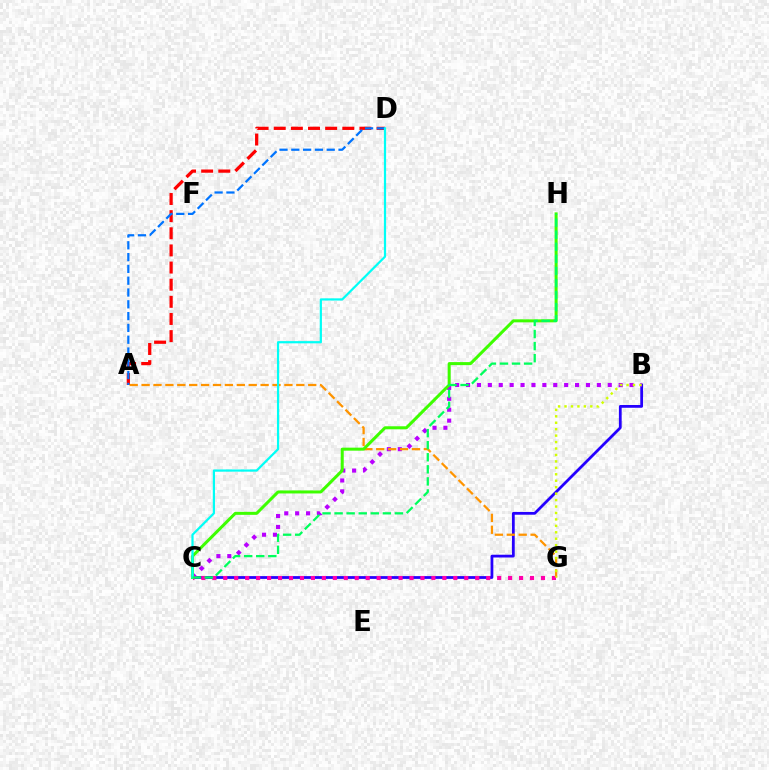{('A', 'D'): [{'color': '#ff0000', 'line_style': 'dashed', 'thickness': 2.33}, {'color': '#0074ff', 'line_style': 'dashed', 'thickness': 1.6}], ('B', 'C'): [{'color': '#2500ff', 'line_style': 'solid', 'thickness': 2.0}, {'color': '#b900ff', 'line_style': 'dotted', 'thickness': 2.96}], ('A', 'G'): [{'color': '#ff9400', 'line_style': 'dashed', 'thickness': 1.62}], ('C', 'G'): [{'color': '#ff00ac', 'line_style': 'dotted', 'thickness': 2.98}], ('C', 'H'): [{'color': '#3dff00', 'line_style': 'solid', 'thickness': 2.17}, {'color': '#00ff5c', 'line_style': 'dashed', 'thickness': 1.64}], ('B', 'G'): [{'color': '#d1ff00', 'line_style': 'dotted', 'thickness': 1.75}], ('C', 'D'): [{'color': '#00fff6', 'line_style': 'solid', 'thickness': 1.59}]}